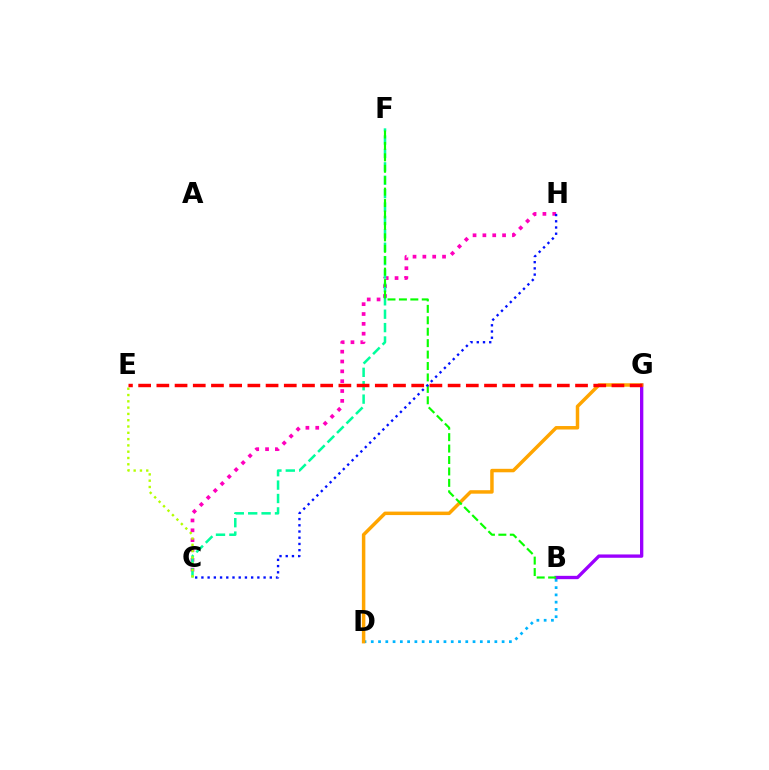{('C', 'H'): [{'color': '#ff00bd', 'line_style': 'dotted', 'thickness': 2.67}, {'color': '#0010ff', 'line_style': 'dotted', 'thickness': 1.69}], ('B', 'D'): [{'color': '#00b5ff', 'line_style': 'dotted', 'thickness': 1.98}], ('B', 'G'): [{'color': '#9b00ff', 'line_style': 'solid', 'thickness': 2.4}], ('C', 'F'): [{'color': '#00ff9d', 'line_style': 'dashed', 'thickness': 1.82}], ('D', 'G'): [{'color': '#ffa500', 'line_style': 'solid', 'thickness': 2.5}], ('B', 'F'): [{'color': '#08ff00', 'line_style': 'dashed', 'thickness': 1.55}], ('C', 'E'): [{'color': '#b3ff00', 'line_style': 'dotted', 'thickness': 1.71}], ('E', 'G'): [{'color': '#ff0000', 'line_style': 'dashed', 'thickness': 2.47}]}